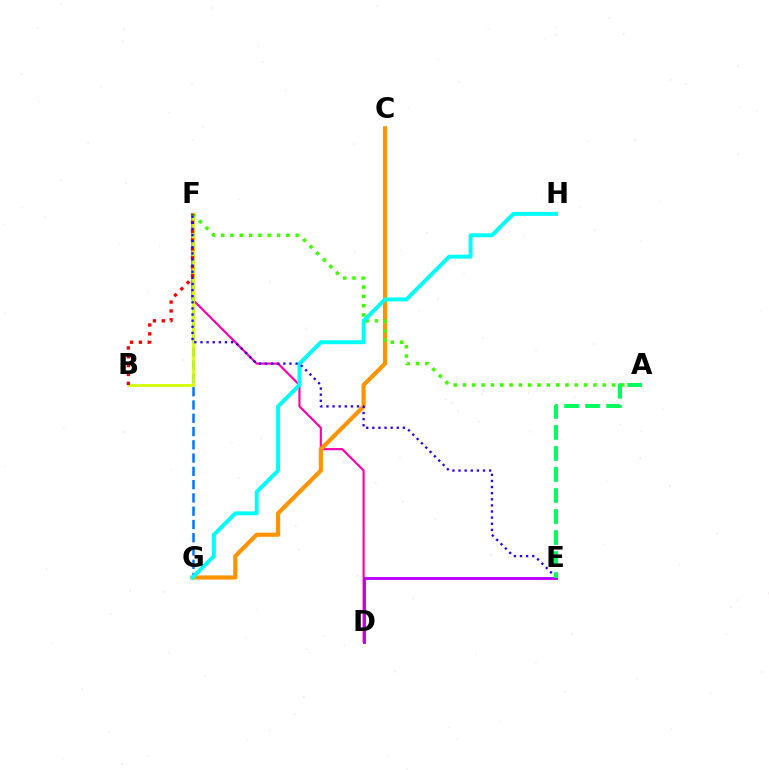{('D', 'F'): [{'color': '#ff00ac', 'line_style': 'solid', 'thickness': 1.55}], ('F', 'G'): [{'color': '#0074ff', 'line_style': 'dashed', 'thickness': 1.8}], ('B', 'F'): [{'color': '#d1ff00', 'line_style': 'solid', 'thickness': 1.95}, {'color': '#ff0000', 'line_style': 'dotted', 'thickness': 2.41}], ('C', 'G'): [{'color': '#ff9400', 'line_style': 'solid', 'thickness': 3.0}], ('A', 'F'): [{'color': '#3dff00', 'line_style': 'dotted', 'thickness': 2.53}], ('G', 'H'): [{'color': '#00fff6', 'line_style': 'solid', 'thickness': 2.84}], ('D', 'E'): [{'color': '#b900ff', 'line_style': 'solid', 'thickness': 2.08}], ('E', 'F'): [{'color': '#2500ff', 'line_style': 'dotted', 'thickness': 1.66}], ('A', 'E'): [{'color': '#00ff5c', 'line_style': 'dashed', 'thickness': 2.86}]}